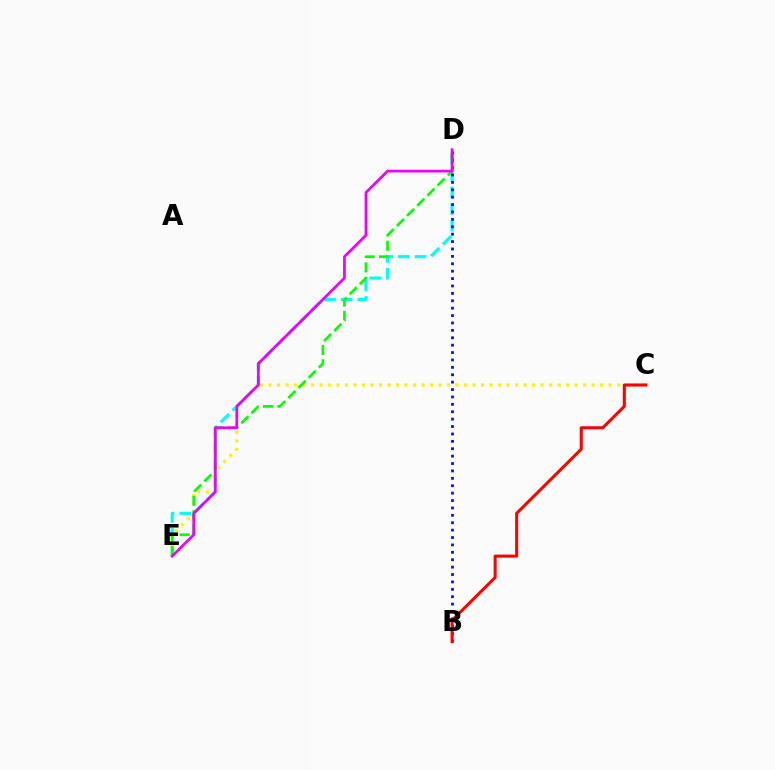{('D', 'E'): [{'color': '#00fff6', 'line_style': 'dashed', 'thickness': 2.26}, {'color': '#08ff00', 'line_style': 'dashed', 'thickness': 1.95}, {'color': '#ee00ff', 'line_style': 'solid', 'thickness': 1.97}], ('C', 'E'): [{'color': '#fcf500', 'line_style': 'dotted', 'thickness': 2.31}], ('B', 'D'): [{'color': '#0010ff', 'line_style': 'dotted', 'thickness': 2.01}], ('B', 'C'): [{'color': '#ff0000', 'line_style': 'solid', 'thickness': 2.2}]}